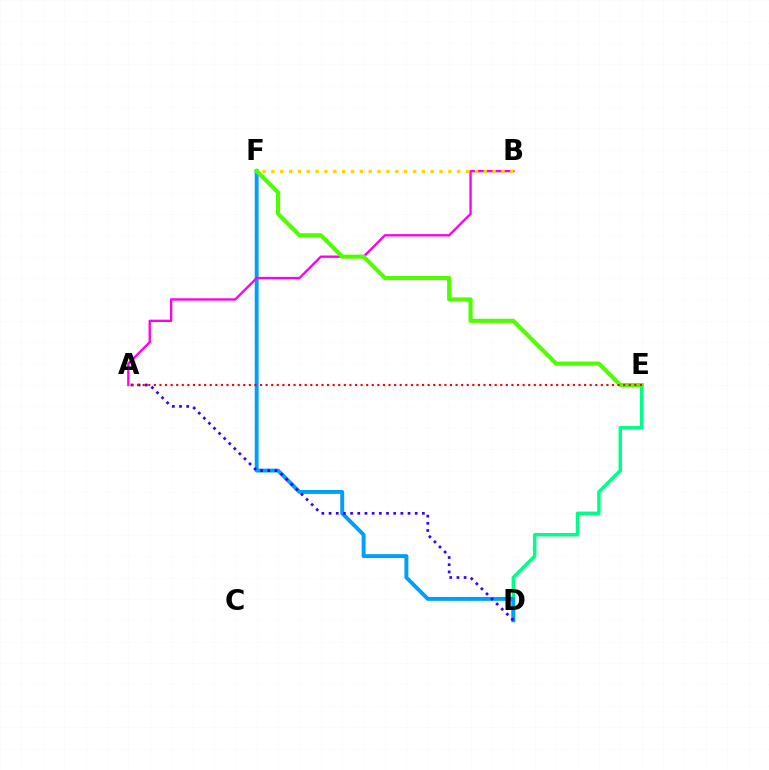{('D', 'E'): [{'color': '#00ff86', 'line_style': 'solid', 'thickness': 2.51}], ('D', 'F'): [{'color': '#009eff', 'line_style': 'solid', 'thickness': 2.81}], ('A', 'D'): [{'color': '#3700ff', 'line_style': 'dotted', 'thickness': 1.95}], ('A', 'B'): [{'color': '#ff00ed', 'line_style': 'solid', 'thickness': 1.69}], ('E', 'F'): [{'color': '#4fff00', 'line_style': 'solid', 'thickness': 2.97}], ('A', 'E'): [{'color': '#ff0000', 'line_style': 'dotted', 'thickness': 1.52}], ('B', 'F'): [{'color': '#ffd500', 'line_style': 'dotted', 'thickness': 2.4}]}